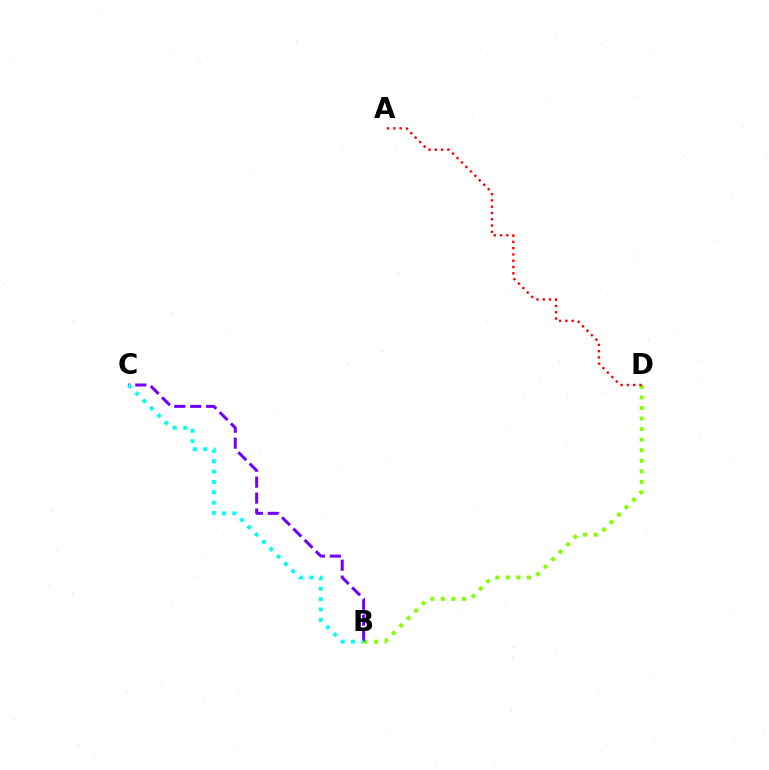{('B', 'D'): [{'color': '#84ff00', 'line_style': 'dotted', 'thickness': 2.87}], ('B', 'C'): [{'color': '#7200ff', 'line_style': 'dashed', 'thickness': 2.17}, {'color': '#00fff6', 'line_style': 'dotted', 'thickness': 2.82}], ('A', 'D'): [{'color': '#ff0000', 'line_style': 'dotted', 'thickness': 1.71}]}